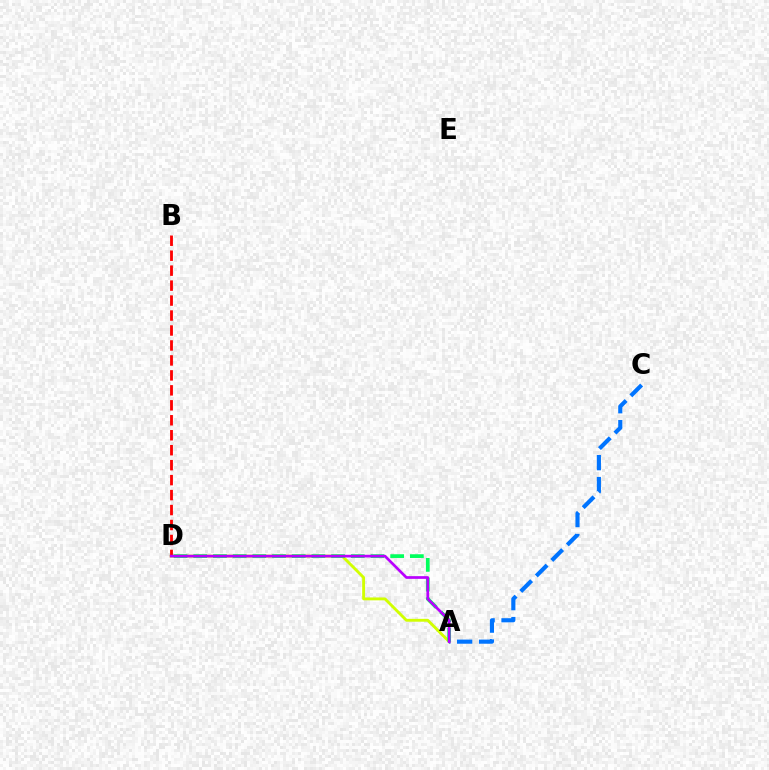{('A', 'D'): [{'color': '#d1ff00', 'line_style': 'solid', 'thickness': 2.06}, {'color': '#00ff5c', 'line_style': 'dashed', 'thickness': 2.68}, {'color': '#b900ff', 'line_style': 'solid', 'thickness': 1.94}], ('A', 'C'): [{'color': '#0074ff', 'line_style': 'dashed', 'thickness': 2.98}], ('B', 'D'): [{'color': '#ff0000', 'line_style': 'dashed', 'thickness': 2.03}]}